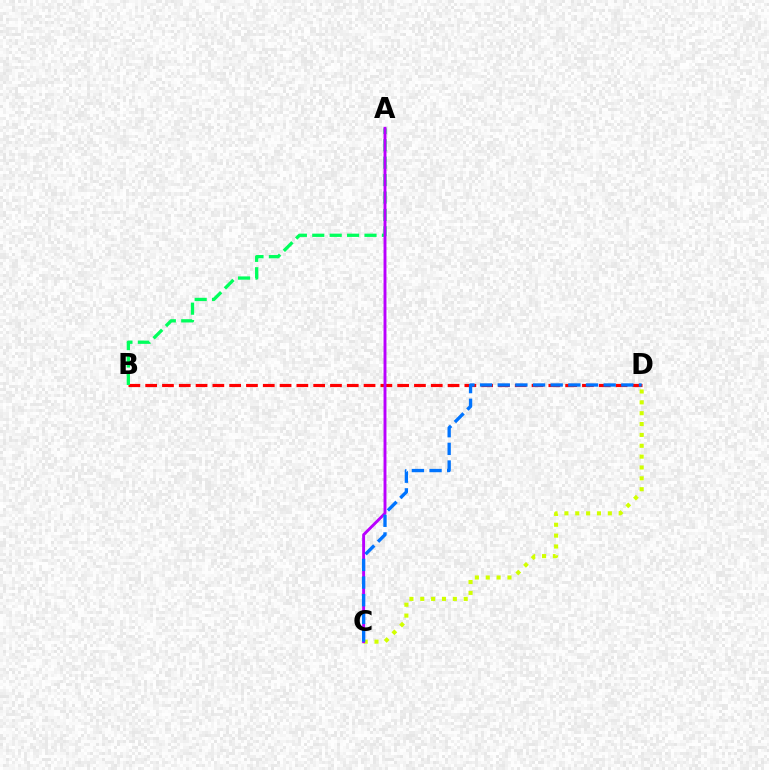{('B', 'D'): [{'color': '#ff0000', 'line_style': 'dashed', 'thickness': 2.28}], ('A', 'B'): [{'color': '#00ff5c', 'line_style': 'dashed', 'thickness': 2.37}], ('C', 'D'): [{'color': '#d1ff00', 'line_style': 'dotted', 'thickness': 2.95}, {'color': '#0074ff', 'line_style': 'dashed', 'thickness': 2.4}], ('A', 'C'): [{'color': '#b900ff', 'line_style': 'solid', 'thickness': 2.1}]}